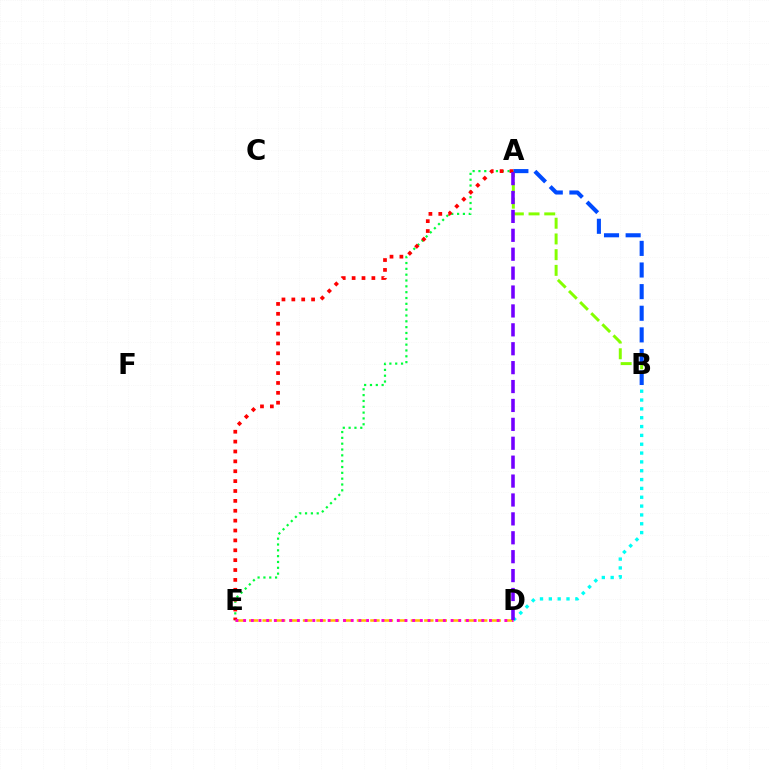{('A', 'E'): [{'color': '#00ff39', 'line_style': 'dotted', 'thickness': 1.58}, {'color': '#ff0000', 'line_style': 'dotted', 'thickness': 2.68}], ('A', 'B'): [{'color': '#84ff00', 'line_style': 'dashed', 'thickness': 2.13}, {'color': '#004bff', 'line_style': 'dashed', 'thickness': 2.94}], ('D', 'E'): [{'color': '#ffbd00', 'line_style': 'dashed', 'thickness': 1.83}, {'color': '#ff00cf', 'line_style': 'dotted', 'thickness': 2.09}], ('B', 'D'): [{'color': '#00fff6', 'line_style': 'dotted', 'thickness': 2.4}], ('A', 'D'): [{'color': '#7200ff', 'line_style': 'dashed', 'thickness': 2.57}]}